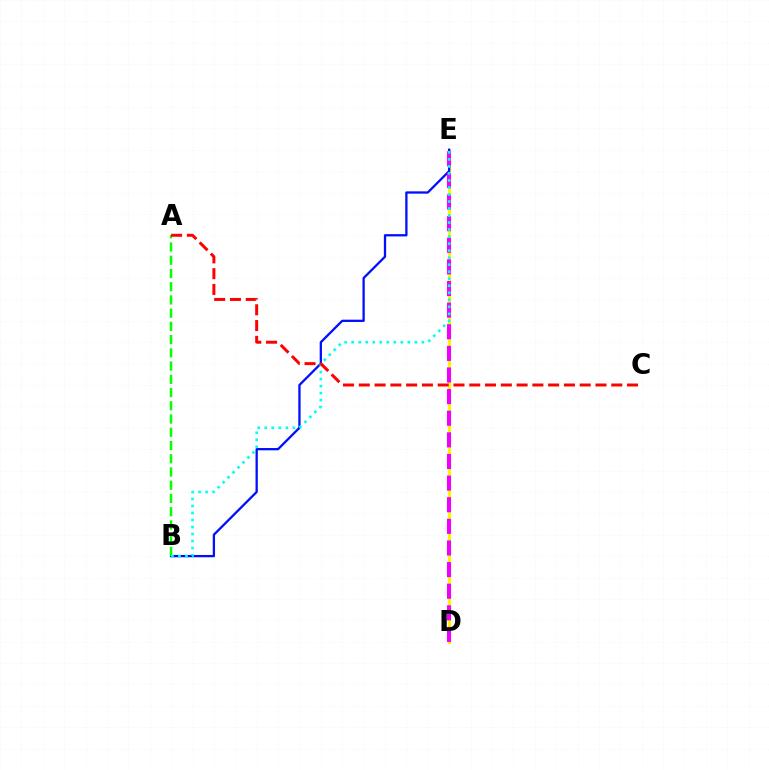{('D', 'E'): [{'color': '#fcf500', 'line_style': 'solid', 'thickness': 2.29}, {'color': '#ee00ff', 'line_style': 'dashed', 'thickness': 2.94}], ('B', 'E'): [{'color': '#0010ff', 'line_style': 'solid', 'thickness': 1.65}, {'color': '#00fff6', 'line_style': 'dotted', 'thickness': 1.91}], ('A', 'B'): [{'color': '#08ff00', 'line_style': 'dashed', 'thickness': 1.8}], ('A', 'C'): [{'color': '#ff0000', 'line_style': 'dashed', 'thickness': 2.14}]}